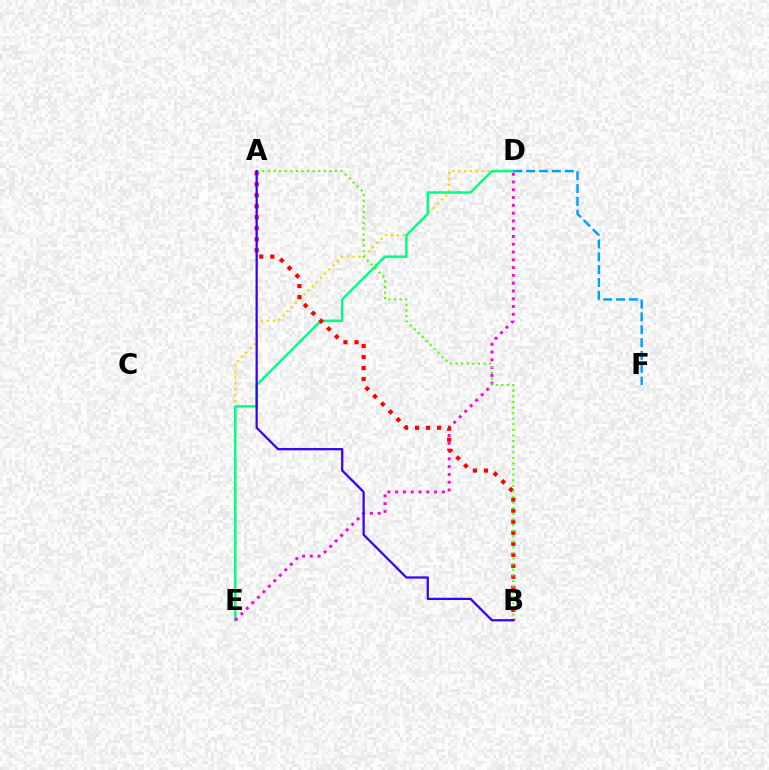{('D', 'E'): [{'color': '#ffd500', 'line_style': 'dotted', 'thickness': 1.6}, {'color': '#00ff86', 'line_style': 'solid', 'thickness': 1.8}, {'color': '#ff00ed', 'line_style': 'dotted', 'thickness': 2.11}], ('A', 'B'): [{'color': '#ff0000', 'line_style': 'dotted', 'thickness': 2.99}, {'color': '#4fff00', 'line_style': 'dotted', 'thickness': 1.52}, {'color': '#3700ff', 'line_style': 'solid', 'thickness': 1.62}], ('D', 'F'): [{'color': '#009eff', 'line_style': 'dashed', 'thickness': 1.75}]}